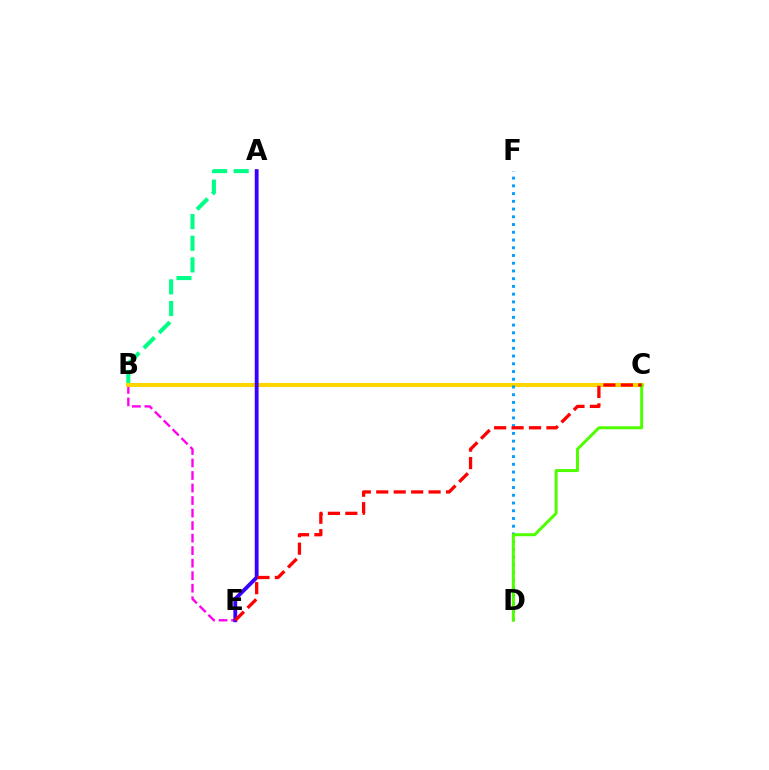{('A', 'B'): [{'color': '#00ff86', 'line_style': 'dashed', 'thickness': 2.94}], ('B', 'E'): [{'color': '#ff00ed', 'line_style': 'dashed', 'thickness': 1.7}], ('B', 'C'): [{'color': '#ffd500', 'line_style': 'solid', 'thickness': 2.92}], ('A', 'E'): [{'color': '#3700ff', 'line_style': 'solid', 'thickness': 2.76}], ('D', 'F'): [{'color': '#009eff', 'line_style': 'dotted', 'thickness': 2.1}], ('C', 'D'): [{'color': '#4fff00', 'line_style': 'solid', 'thickness': 2.16}], ('C', 'E'): [{'color': '#ff0000', 'line_style': 'dashed', 'thickness': 2.37}]}